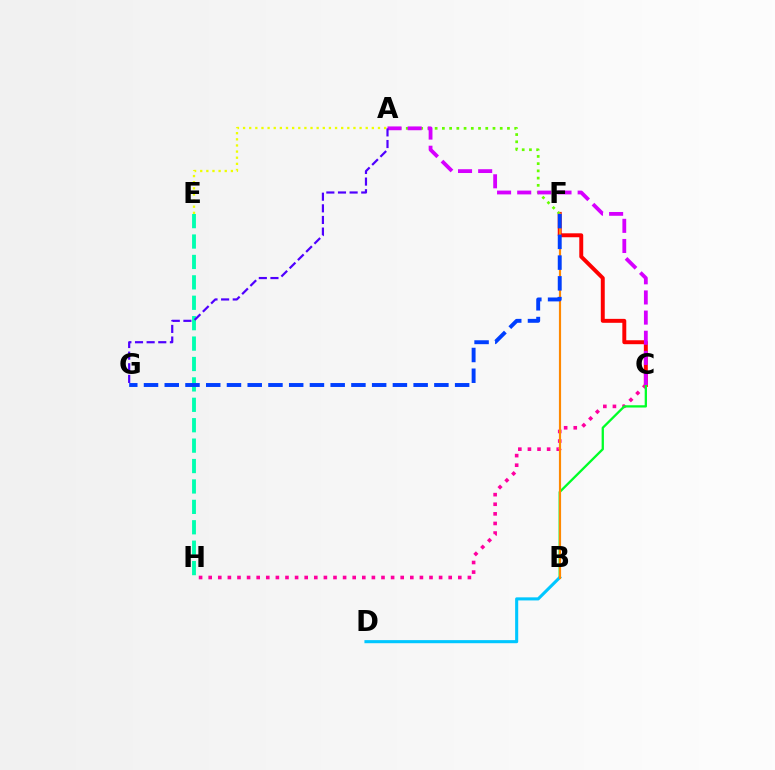{('E', 'H'): [{'color': '#00ffaf', 'line_style': 'dashed', 'thickness': 2.77}], ('C', 'F'): [{'color': '#ff0000', 'line_style': 'solid', 'thickness': 2.84}], ('C', 'H'): [{'color': '#ff00a0', 'line_style': 'dotted', 'thickness': 2.61}], ('B', 'C'): [{'color': '#00ff27', 'line_style': 'solid', 'thickness': 1.65}], ('A', 'F'): [{'color': '#66ff00', 'line_style': 'dotted', 'thickness': 1.96}], ('A', 'C'): [{'color': '#d600ff', 'line_style': 'dashed', 'thickness': 2.74}], ('B', 'D'): [{'color': '#00c7ff', 'line_style': 'solid', 'thickness': 2.22}], ('B', 'F'): [{'color': '#ff8800', 'line_style': 'solid', 'thickness': 1.56}], ('A', 'G'): [{'color': '#4f00ff', 'line_style': 'dashed', 'thickness': 1.58}], ('A', 'E'): [{'color': '#eeff00', 'line_style': 'dotted', 'thickness': 1.67}], ('F', 'G'): [{'color': '#003fff', 'line_style': 'dashed', 'thickness': 2.82}]}